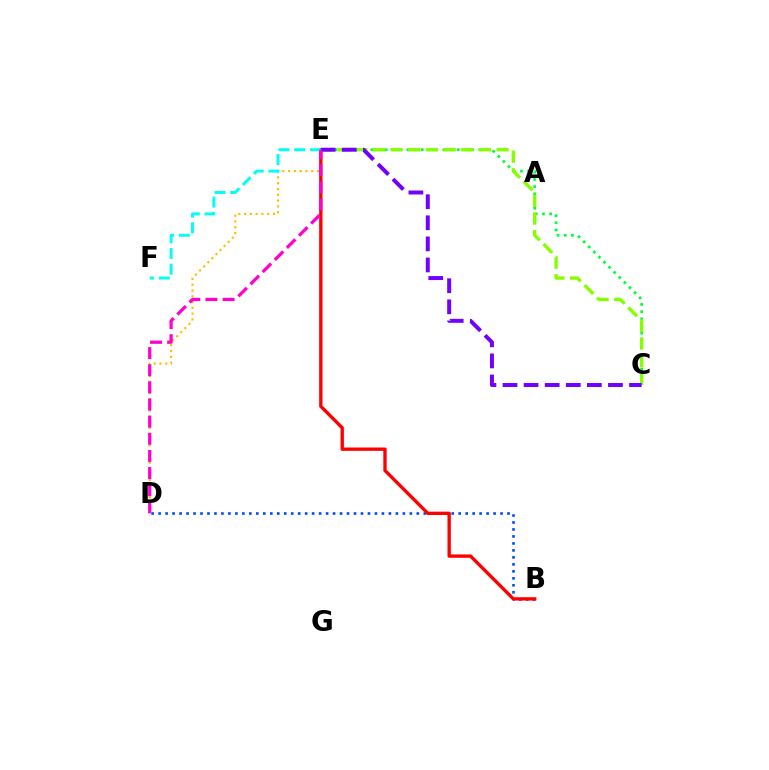{('C', 'E'): [{'color': '#00ff39', 'line_style': 'dotted', 'thickness': 1.96}, {'color': '#84ff00', 'line_style': 'dashed', 'thickness': 2.4}, {'color': '#7200ff', 'line_style': 'dashed', 'thickness': 2.86}], ('D', 'E'): [{'color': '#ffbd00', 'line_style': 'dotted', 'thickness': 1.57}, {'color': '#ff00cf', 'line_style': 'dashed', 'thickness': 2.33}], ('B', 'D'): [{'color': '#004bff', 'line_style': 'dotted', 'thickness': 1.9}], ('B', 'E'): [{'color': '#ff0000', 'line_style': 'solid', 'thickness': 2.41}], ('E', 'F'): [{'color': '#00fff6', 'line_style': 'dashed', 'thickness': 2.13}]}